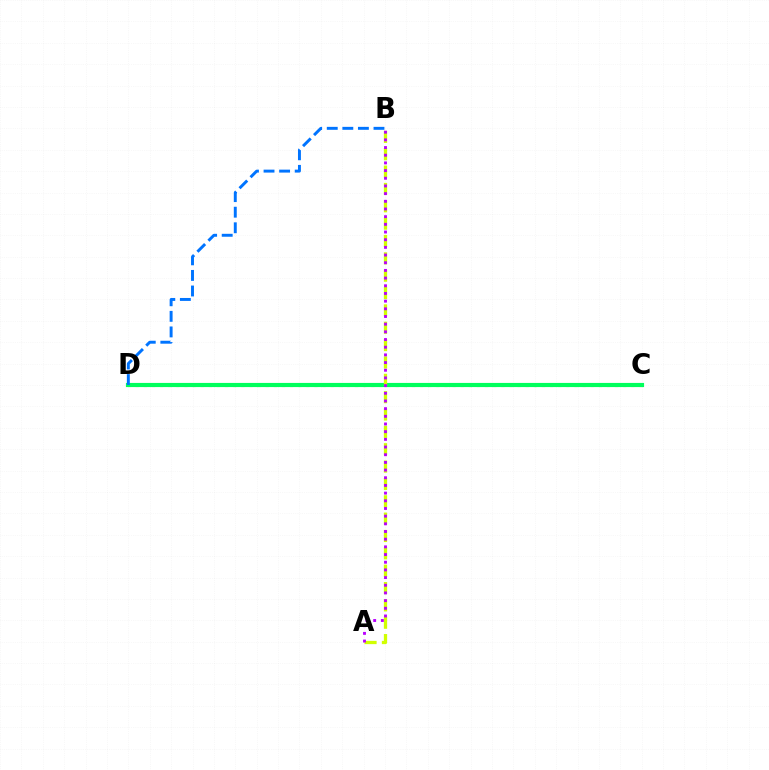{('C', 'D'): [{'color': '#ff0000', 'line_style': 'dotted', 'thickness': 2.21}, {'color': '#00ff5c', 'line_style': 'solid', 'thickness': 2.99}], ('A', 'B'): [{'color': '#d1ff00', 'line_style': 'dashed', 'thickness': 2.36}, {'color': '#b900ff', 'line_style': 'dotted', 'thickness': 2.09}], ('B', 'D'): [{'color': '#0074ff', 'line_style': 'dashed', 'thickness': 2.12}]}